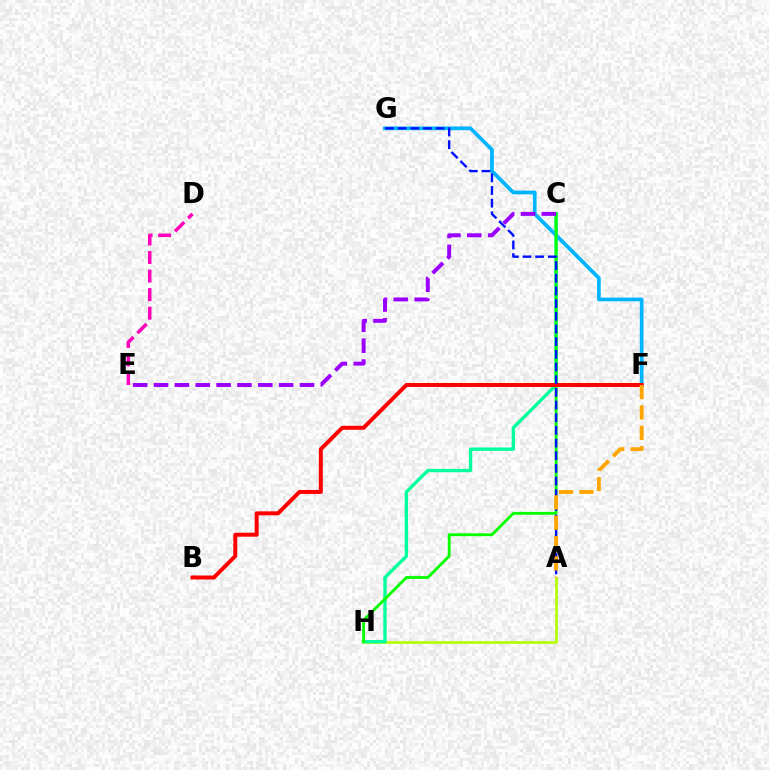{('A', 'H'): [{'color': '#b3ff00', 'line_style': 'solid', 'thickness': 1.92}], ('C', 'H'): [{'color': '#00ff9d', 'line_style': 'solid', 'thickness': 2.41}, {'color': '#08ff00', 'line_style': 'solid', 'thickness': 2.06}], ('D', 'E'): [{'color': '#ff00bd', 'line_style': 'dashed', 'thickness': 2.52}], ('F', 'G'): [{'color': '#00b5ff', 'line_style': 'solid', 'thickness': 2.68}], ('B', 'F'): [{'color': '#ff0000', 'line_style': 'solid', 'thickness': 2.86}], ('C', 'E'): [{'color': '#9b00ff', 'line_style': 'dashed', 'thickness': 2.83}], ('A', 'G'): [{'color': '#0010ff', 'line_style': 'dashed', 'thickness': 1.72}], ('A', 'F'): [{'color': '#ffa500', 'line_style': 'dashed', 'thickness': 2.77}]}